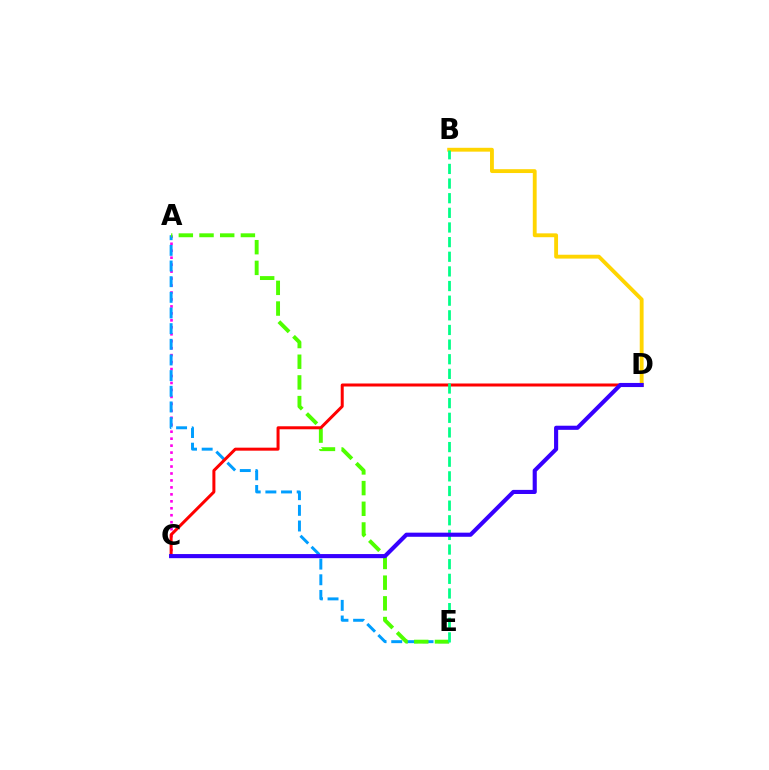{('A', 'C'): [{'color': '#ff00ed', 'line_style': 'dotted', 'thickness': 1.89}], ('A', 'E'): [{'color': '#009eff', 'line_style': 'dashed', 'thickness': 2.13}, {'color': '#4fff00', 'line_style': 'dashed', 'thickness': 2.81}], ('C', 'D'): [{'color': '#ff0000', 'line_style': 'solid', 'thickness': 2.16}, {'color': '#3700ff', 'line_style': 'solid', 'thickness': 2.96}], ('B', 'D'): [{'color': '#ffd500', 'line_style': 'solid', 'thickness': 2.77}], ('B', 'E'): [{'color': '#00ff86', 'line_style': 'dashed', 'thickness': 1.99}]}